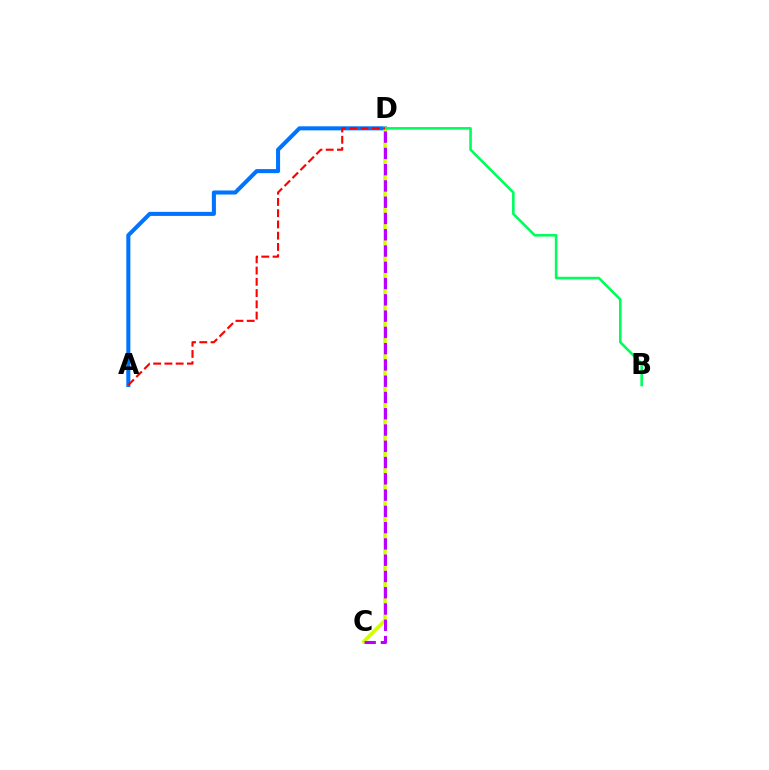{('A', 'D'): [{'color': '#0074ff', 'line_style': 'solid', 'thickness': 2.92}, {'color': '#ff0000', 'line_style': 'dashed', 'thickness': 1.53}], ('C', 'D'): [{'color': '#d1ff00', 'line_style': 'solid', 'thickness': 2.49}, {'color': '#b900ff', 'line_style': 'dashed', 'thickness': 2.21}], ('B', 'D'): [{'color': '#00ff5c', 'line_style': 'solid', 'thickness': 1.88}]}